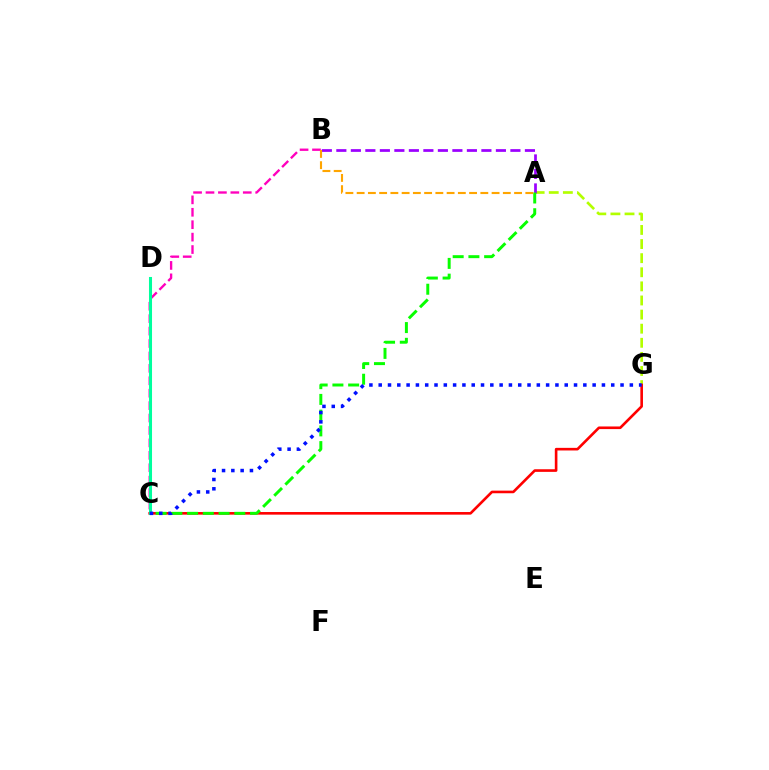{('A', 'G'): [{'color': '#b3ff00', 'line_style': 'dashed', 'thickness': 1.92}], ('A', 'B'): [{'color': '#9b00ff', 'line_style': 'dashed', 'thickness': 1.97}, {'color': '#ffa500', 'line_style': 'dashed', 'thickness': 1.53}], ('B', 'C'): [{'color': '#ff00bd', 'line_style': 'dashed', 'thickness': 1.69}], ('C', 'D'): [{'color': '#00b5ff', 'line_style': 'solid', 'thickness': 1.98}, {'color': '#00ff9d', 'line_style': 'solid', 'thickness': 2.2}], ('C', 'G'): [{'color': '#ff0000', 'line_style': 'solid', 'thickness': 1.89}, {'color': '#0010ff', 'line_style': 'dotted', 'thickness': 2.53}], ('A', 'C'): [{'color': '#08ff00', 'line_style': 'dashed', 'thickness': 2.14}]}